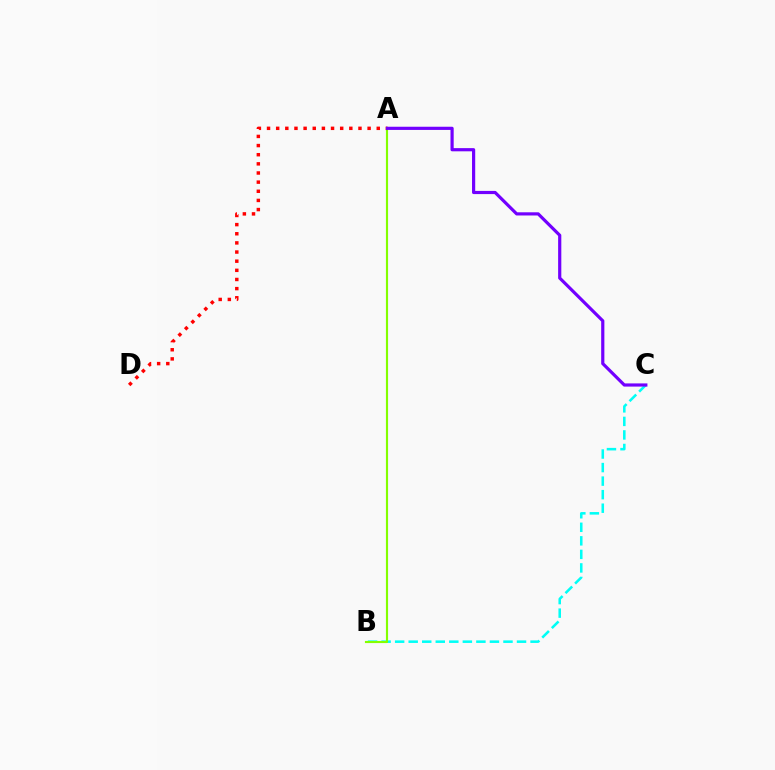{('B', 'C'): [{'color': '#00fff6', 'line_style': 'dashed', 'thickness': 1.84}], ('A', 'B'): [{'color': '#84ff00', 'line_style': 'solid', 'thickness': 1.54}], ('A', 'D'): [{'color': '#ff0000', 'line_style': 'dotted', 'thickness': 2.48}], ('A', 'C'): [{'color': '#7200ff', 'line_style': 'solid', 'thickness': 2.29}]}